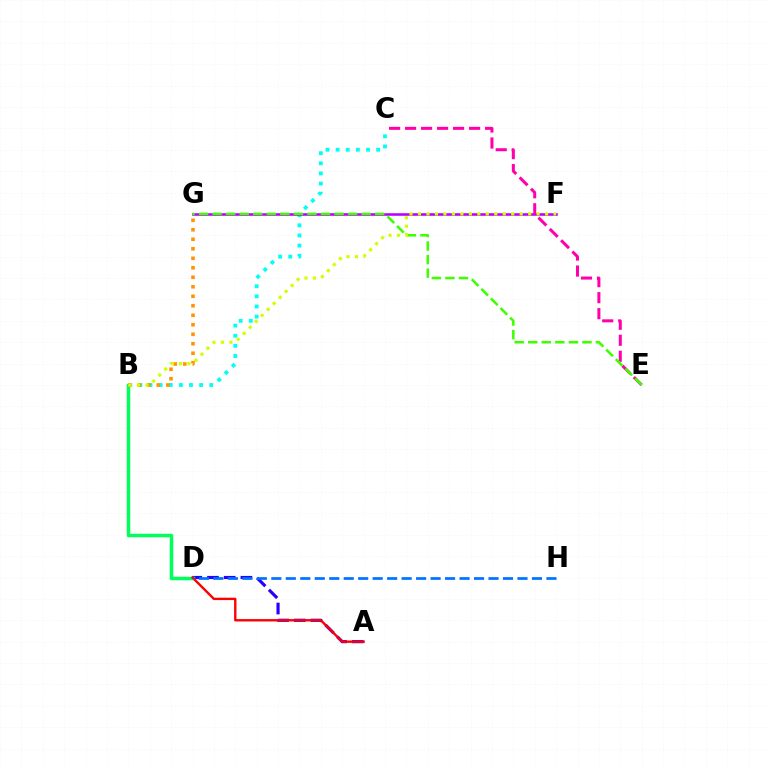{('A', 'D'): [{'color': '#2500ff', 'line_style': 'dashed', 'thickness': 2.27}, {'color': '#ff0000', 'line_style': 'solid', 'thickness': 1.72}], ('B', 'D'): [{'color': '#00ff5c', 'line_style': 'solid', 'thickness': 2.52}], ('B', 'C'): [{'color': '#00fff6', 'line_style': 'dotted', 'thickness': 2.75}], ('B', 'G'): [{'color': '#ff9400', 'line_style': 'dotted', 'thickness': 2.58}], ('F', 'G'): [{'color': '#b900ff', 'line_style': 'solid', 'thickness': 1.85}], ('C', 'E'): [{'color': '#ff00ac', 'line_style': 'dashed', 'thickness': 2.17}], ('E', 'G'): [{'color': '#3dff00', 'line_style': 'dashed', 'thickness': 1.84}], ('D', 'H'): [{'color': '#0074ff', 'line_style': 'dashed', 'thickness': 1.97}], ('B', 'F'): [{'color': '#d1ff00', 'line_style': 'dotted', 'thickness': 2.3}]}